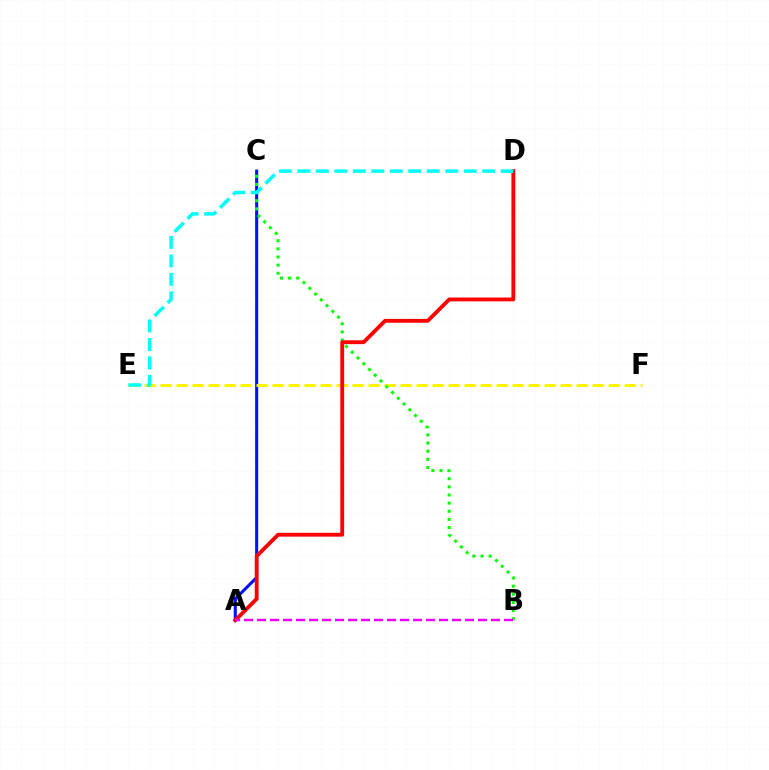{('A', 'C'): [{'color': '#0010ff', 'line_style': 'solid', 'thickness': 2.21}], ('E', 'F'): [{'color': '#fcf500', 'line_style': 'dashed', 'thickness': 2.17}], ('B', 'C'): [{'color': '#08ff00', 'line_style': 'dotted', 'thickness': 2.21}], ('A', 'D'): [{'color': '#ff0000', 'line_style': 'solid', 'thickness': 2.75}], ('A', 'B'): [{'color': '#ee00ff', 'line_style': 'dashed', 'thickness': 1.77}], ('D', 'E'): [{'color': '#00fff6', 'line_style': 'dashed', 'thickness': 2.51}]}